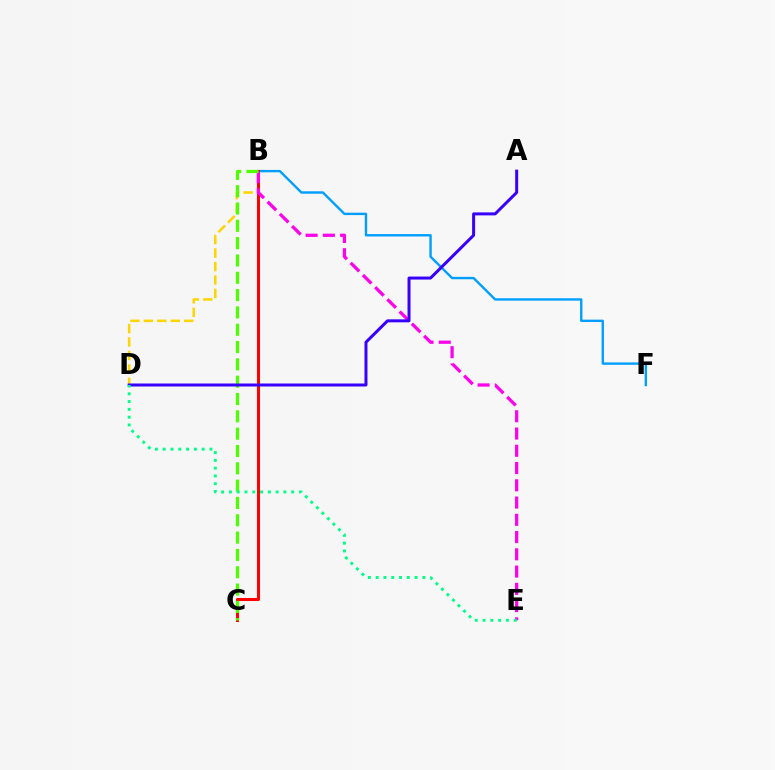{('B', 'D'): [{'color': '#ffd500', 'line_style': 'dashed', 'thickness': 1.83}], ('B', 'F'): [{'color': '#009eff', 'line_style': 'solid', 'thickness': 1.72}], ('B', 'C'): [{'color': '#ff0000', 'line_style': 'solid', 'thickness': 2.19}, {'color': '#4fff00', 'line_style': 'dashed', 'thickness': 2.35}], ('B', 'E'): [{'color': '#ff00ed', 'line_style': 'dashed', 'thickness': 2.34}], ('A', 'D'): [{'color': '#3700ff', 'line_style': 'solid', 'thickness': 2.15}], ('D', 'E'): [{'color': '#00ff86', 'line_style': 'dotted', 'thickness': 2.11}]}